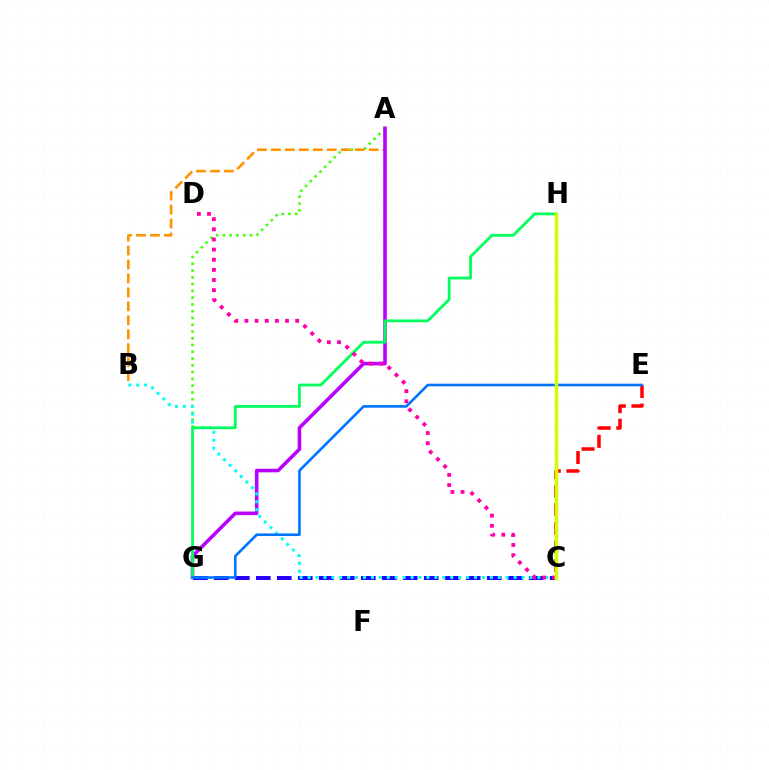{('A', 'G'): [{'color': '#3dff00', 'line_style': 'dotted', 'thickness': 1.84}, {'color': '#b900ff', 'line_style': 'solid', 'thickness': 2.57}], ('A', 'B'): [{'color': '#ff9400', 'line_style': 'dashed', 'thickness': 1.9}], ('C', 'G'): [{'color': '#2500ff', 'line_style': 'dashed', 'thickness': 2.85}], ('B', 'C'): [{'color': '#00fff6', 'line_style': 'dotted', 'thickness': 2.15}], ('G', 'H'): [{'color': '#00ff5c', 'line_style': 'solid', 'thickness': 2.0}], ('C', 'D'): [{'color': '#ff00ac', 'line_style': 'dotted', 'thickness': 2.76}], ('C', 'E'): [{'color': '#ff0000', 'line_style': 'dashed', 'thickness': 2.52}], ('E', 'G'): [{'color': '#0074ff', 'line_style': 'solid', 'thickness': 1.89}], ('C', 'H'): [{'color': '#d1ff00', 'line_style': 'solid', 'thickness': 2.52}]}